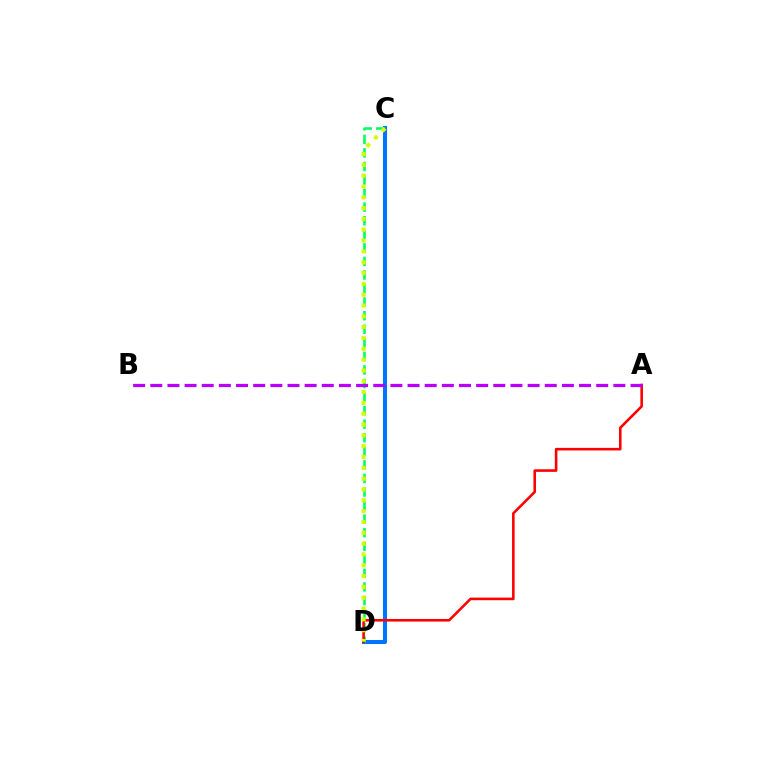{('C', 'D'): [{'color': '#0074ff', 'line_style': 'solid', 'thickness': 2.93}, {'color': '#00ff5c', 'line_style': 'dashed', 'thickness': 1.84}, {'color': '#d1ff00', 'line_style': 'dotted', 'thickness': 2.94}], ('A', 'D'): [{'color': '#ff0000', 'line_style': 'solid', 'thickness': 1.86}], ('A', 'B'): [{'color': '#b900ff', 'line_style': 'dashed', 'thickness': 2.33}]}